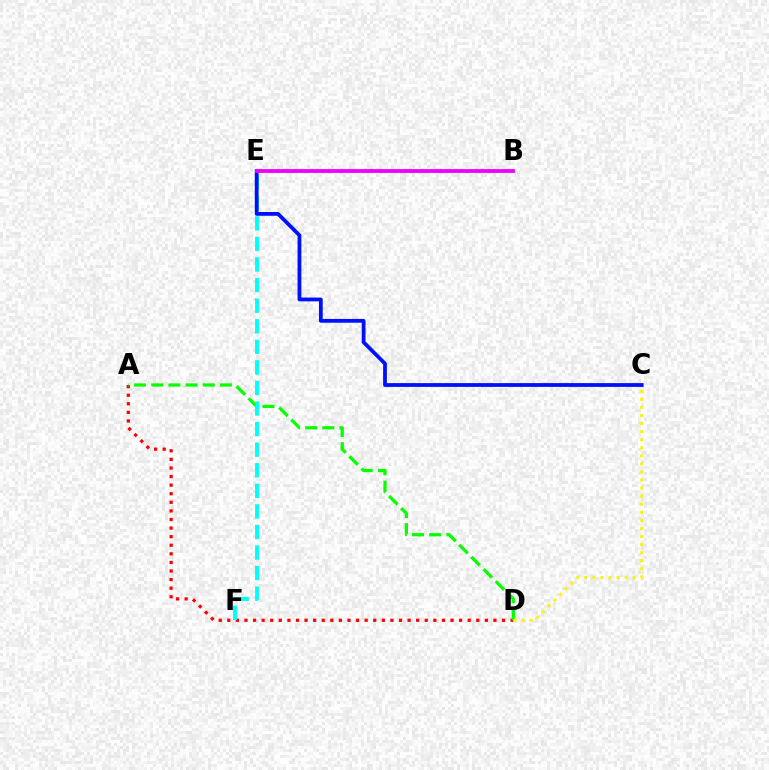{('A', 'D'): [{'color': '#ff0000', 'line_style': 'dotted', 'thickness': 2.33}, {'color': '#08ff00', 'line_style': 'dashed', 'thickness': 2.33}], ('E', 'F'): [{'color': '#00fff6', 'line_style': 'dashed', 'thickness': 2.79}], ('C', 'E'): [{'color': '#0010ff', 'line_style': 'solid', 'thickness': 2.72}], ('C', 'D'): [{'color': '#fcf500', 'line_style': 'dotted', 'thickness': 2.19}], ('B', 'E'): [{'color': '#ee00ff', 'line_style': 'solid', 'thickness': 2.74}]}